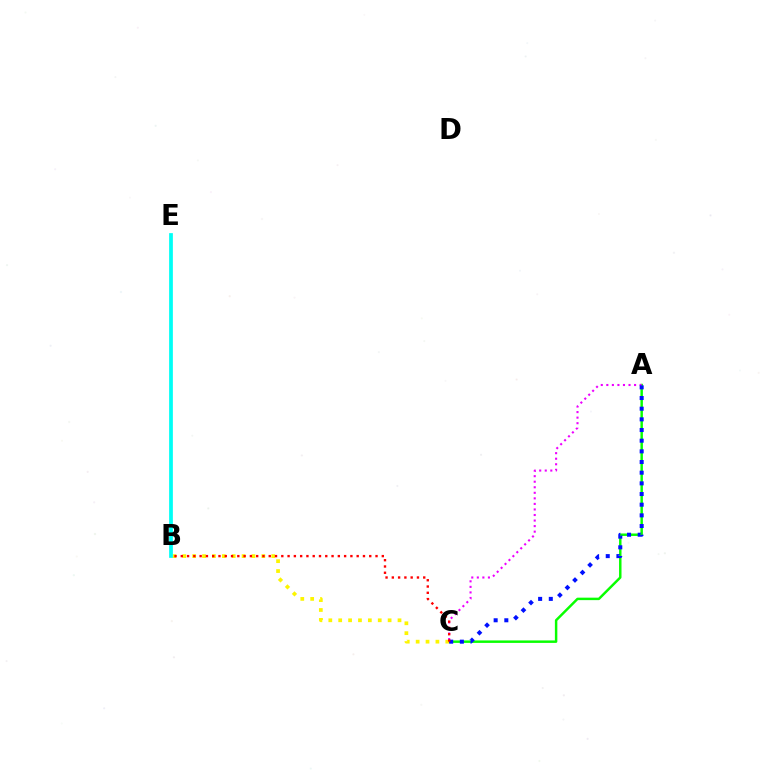{('A', 'C'): [{'color': '#08ff00', 'line_style': 'solid', 'thickness': 1.77}, {'color': '#ee00ff', 'line_style': 'dotted', 'thickness': 1.51}, {'color': '#0010ff', 'line_style': 'dotted', 'thickness': 2.9}], ('B', 'C'): [{'color': '#fcf500', 'line_style': 'dotted', 'thickness': 2.69}, {'color': '#ff0000', 'line_style': 'dotted', 'thickness': 1.71}], ('B', 'E'): [{'color': '#00fff6', 'line_style': 'solid', 'thickness': 2.69}]}